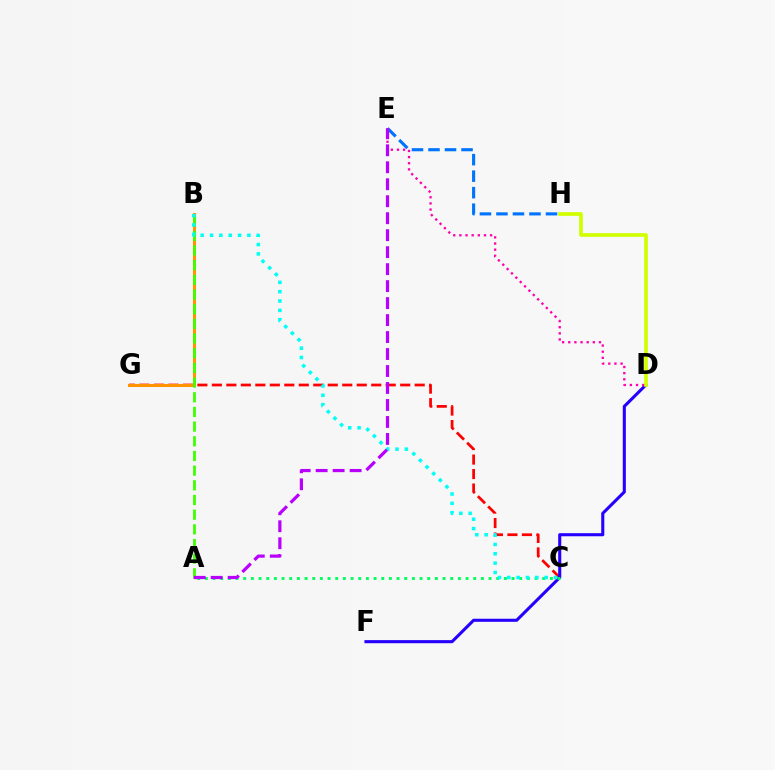{('C', 'G'): [{'color': '#ff0000', 'line_style': 'dashed', 'thickness': 1.97}], ('D', 'F'): [{'color': '#2500ff', 'line_style': 'solid', 'thickness': 2.22}], ('A', 'C'): [{'color': '#00ff5c', 'line_style': 'dotted', 'thickness': 2.08}], ('D', 'E'): [{'color': '#ff00ac', 'line_style': 'dotted', 'thickness': 1.67}], ('E', 'H'): [{'color': '#0074ff', 'line_style': 'dashed', 'thickness': 2.24}], ('B', 'G'): [{'color': '#ff9400', 'line_style': 'solid', 'thickness': 2.18}], ('A', 'B'): [{'color': '#3dff00', 'line_style': 'dashed', 'thickness': 1.99}], ('B', 'C'): [{'color': '#00fff6', 'line_style': 'dotted', 'thickness': 2.54}], ('A', 'E'): [{'color': '#b900ff', 'line_style': 'dashed', 'thickness': 2.31}], ('D', 'H'): [{'color': '#d1ff00', 'line_style': 'solid', 'thickness': 2.65}]}